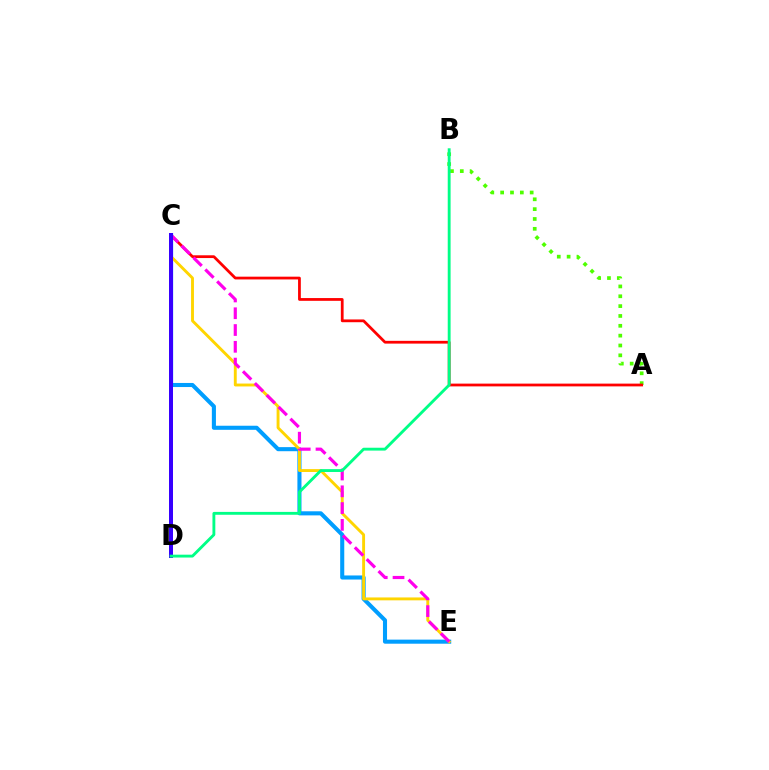{('A', 'B'): [{'color': '#4fff00', 'line_style': 'dotted', 'thickness': 2.67}], ('C', 'E'): [{'color': '#009eff', 'line_style': 'solid', 'thickness': 2.94}, {'color': '#ffd500', 'line_style': 'solid', 'thickness': 2.08}, {'color': '#ff00ed', 'line_style': 'dashed', 'thickness': 2.28}], ('A', 'C'): [{'color': '#ff0000', 'line_style': 'solid', 'thickness': 1.99}], ('C', 'D'): [{'color': '#3700ff', 'line_style': 'solid', 'thickness': 2.88}], ('B', 'D'): [{'color': '#00ff86', 'line_style': 'solid', 'thickness': 2.06}]}